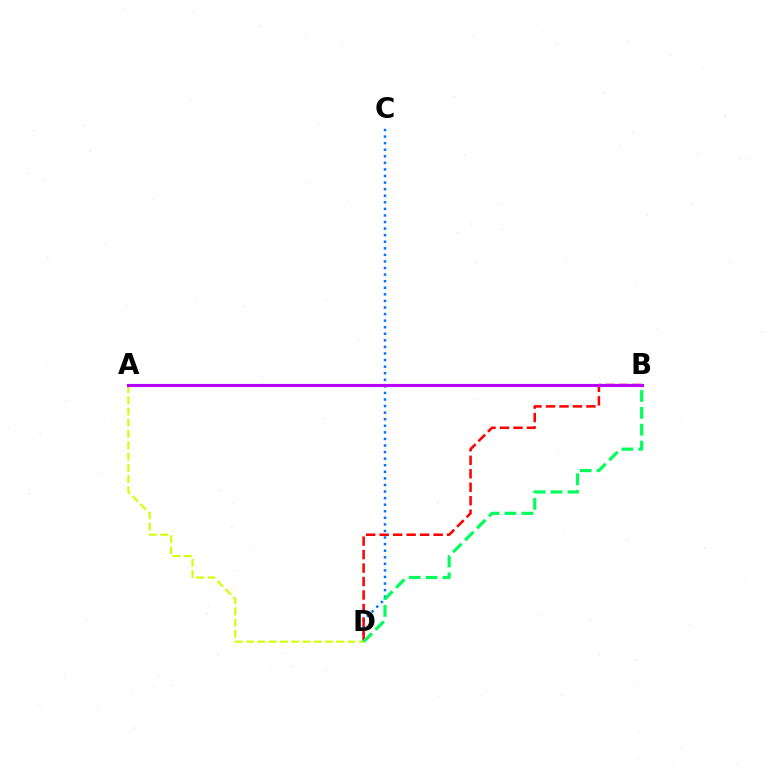{('C', 'D'): [{'color': '#0074ff', 'line_style': 'dotted', 'thickness': 1.79}], ('A', 'D'): [{'color': '#d1ff00', 'line_style': 'dashed', 'thickness': 1.53}], ('B', 'D'): [{'color': '#ff0000', 'line_style': 'dashed', 'thickness': 1.83}, {'color': '#00ff5c', 'line_style': 'dashed', 'thickness': 2.29}], ('A', 'B'): [{'color': '#b900ff', 'line_style': 'solid', 'thickness': 2.26}]}